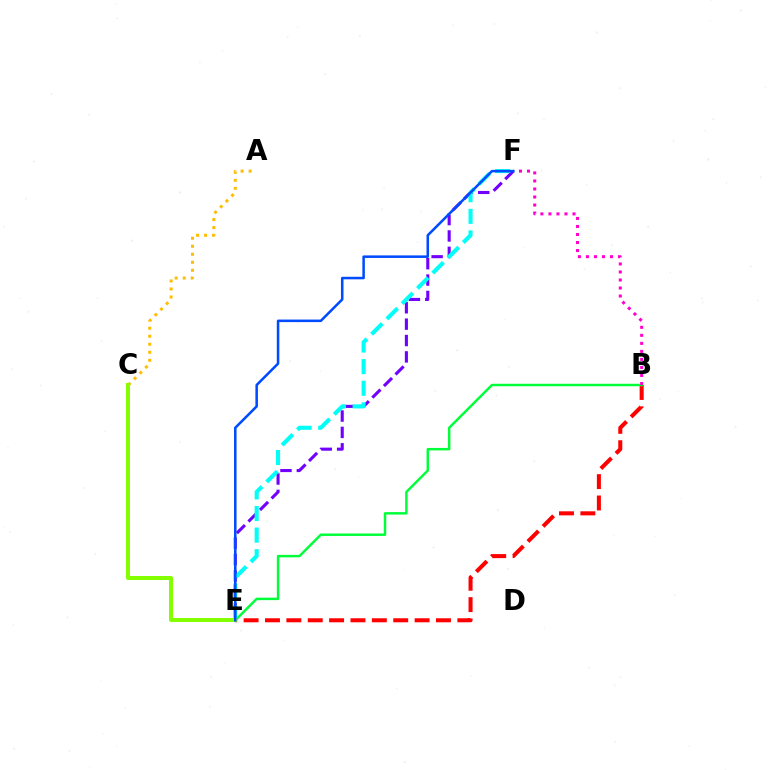{('A', 'C'): [{'color': '#ffbd00', 'line_style': 'dotted', 'thickness': 2.18}], ('B', 'E'): [{'color': '#ff0000', 'line_style': 'dashed', 'thickness': 2.9}, {'color': '#00ff39', 'line_style': 'solid', 'thickness': 1.77}], ('E', 'F'): [{'color': '#7200ff', 'line_style': 'dashed', 'thickness': 2.22}, {'color': '#00fff6', 'line_style': 'dashed', 'thickness': 2.94}, {'color': '#004bff', 'line_style': 'solid', 'thickness': 1.82}], ('B', 'F'): [{'color': '#ff00cf', 'line_style': 'dotted', 'thickness': 2.18}], ('C', 'E'): [{'color': '#84ff00', 'line_style': 'solid', 'thickness': 2.89}]}